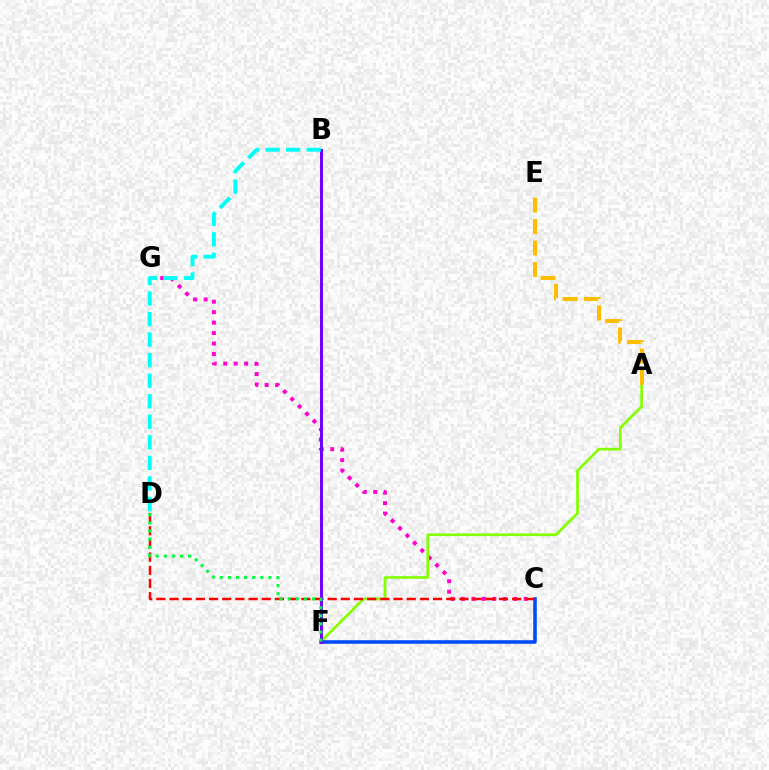{('C', 'G'): [{'color': '#ff00cf', 'line_style': 'dotted', 'thickness': 2.84}], ('A', 'F'): [{'color': '#84ff00', 'line_style': 'solid', 'thickness': 1.95}], ('C', 'F'): [{'color': '#004bff', 'line_style': 'solid', 'thickness': 2.57}], ('C', 'D'): [{'color': '#ff0000', 'line_style': 'dashed', 'thickness': 1.79}], ('B', 'F'): [{'color': '#7200ff', 'line_style': 'solid', 'thickness': 2.16}], ('A', 'E'): [{'color': '#ffbd00', 'line_style': 'dashed', 'thickness': 2.92}], ('D', 'F'): [{'color': '#00ff39', 'line_style': 'dotted', 'thickness': 2.2}], ('B', 'D'): [{'color': '#00fff6', 'line_style': 'dashed', 'thickness': 2.79}]}